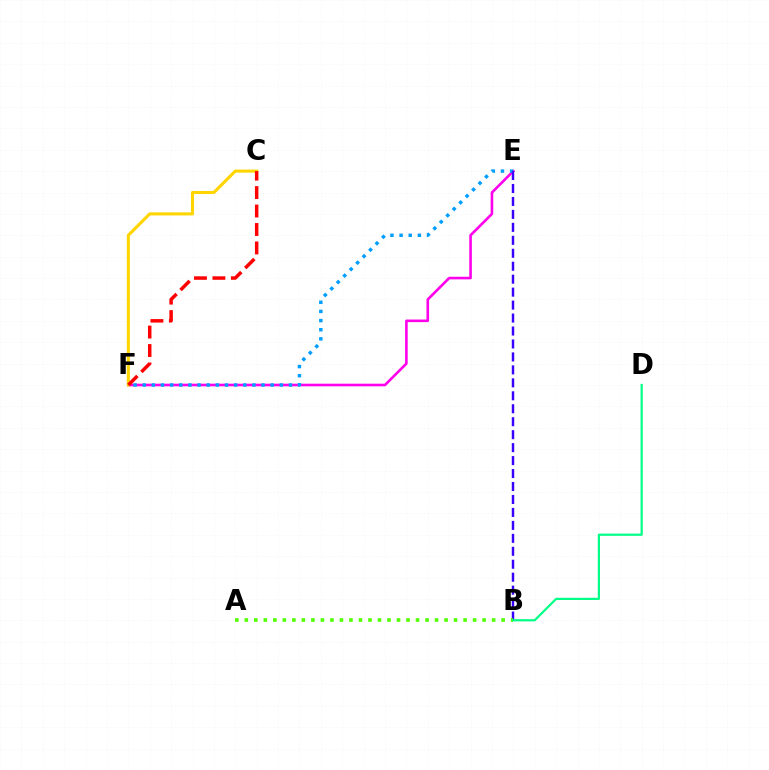{('E', 'F'): [{'color': '#ff00ed', 'line_style': 'solid', 'thickness': 1.88}, {'color': '#009eff', 'line_style': 'dotted', 'thickness': 2.48}], ('C', 'F'): [{'color': '#ffd500', 'line_style': 'solid', 'thickness': 2.22}, {'color': '#ff0000', 'line_style': 'dashed', 'thickness': 2.51}], ('B', 'E'): [{'color': '#3700ff', 'line_style': 'dashed', 'thickness': 1.76}], ('A', 'B'): [{'color': '#4fff00', 'line_style': 'dotted', 'thickness': 2.58}], ('B', 'D'): [{'color': '#00ff86', 'line_style': 'solid', 'thickness': 1.58}]}